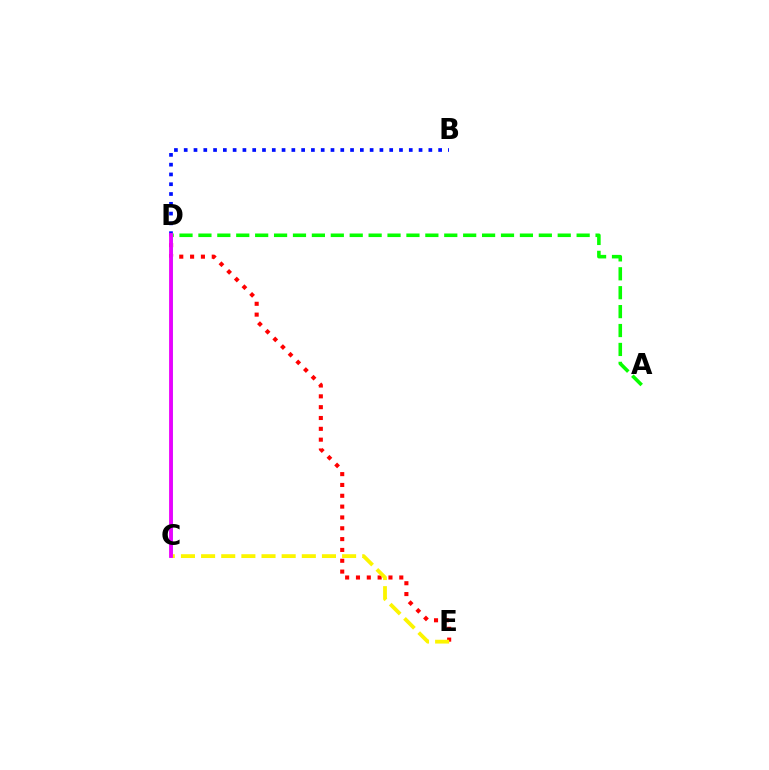{('B', 'D'): [{'color': '#0010ff', 'line_style': 'dotted', 'thickness': 2.66}], ('A', 'D'): [{'color': '#08ff00', 'line_style': 'dashed', 'thickness': 2.57}], ('D', 'E'): [{'color': '#ff0000', 'line_style': 'dotted', 'thickness': 2.94}], ('C', 'D'): [{'color': '#00fff6', 'line_style': 'solid', 'thickness': 2.16}, {'color': '#ee00ff', 'line_style': 'solid', 'thickness': 2.75}], ('C', 'E'): [{'color': '#fcf500', 'line_style': 'dashed', 'thickness': 2.74}]}